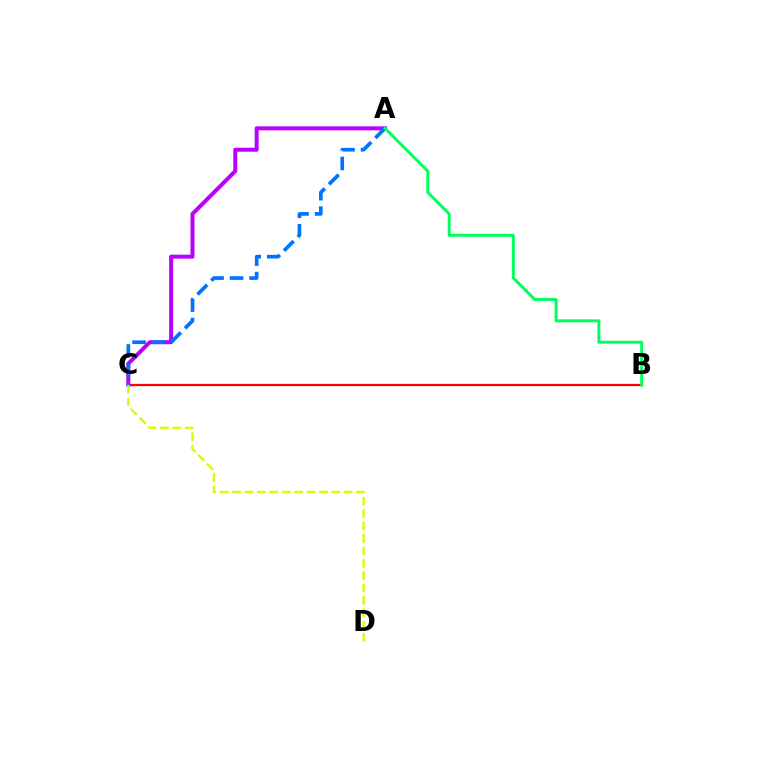{('B', 'C'): [{'color': '#ff0000', 'line_style': 'solid', 'thickness': 1.6}], ('A', 'C'): [{'color': '#b900ff', 'line_style': 'solid', 'thickness': 2.87}, {'color': '#0074ff', 'line_style': 'dashed', 'thickness': 2.65}], ('A', 'B'): [{'color': '#00ff5c', 'line_style': 'solid', 'thickness': 2.13}], ('C', 'D'): [{'color': '#d1ff00', 'line_style': 'dashed', 'thickness': 1.68}]}